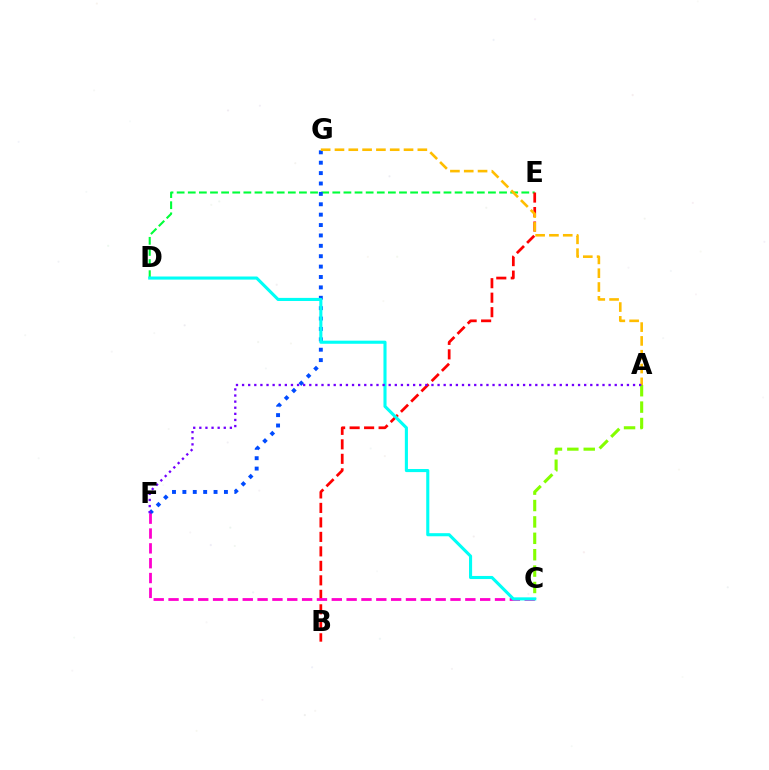{('D', 'E'): [{'color': '#00ff39', 'line_style': 'dashed', 'thickness': 1.51}], ('B', 'E'): [{'color': '#ff0000', 'line_style': 'dashed', 'thickness': 1.97}], ('F', 'G'): [{'color': '#004bff', 'line_style': 'dotted', 'thickness': 2.82}], ('C', 'F'): [{'color': '#ff00cf', 'line_style': 'dashed', 'thickness': 2.02}], ('A', 'C'): [{'color': '#84ff00', 'line_style': 'dashed', 'thickness': 2.23}], ('A', 'G'): [{'color': '#ffbd00', 'line_style': 'dashed', 'thickness': 1.88}], ('C', 'D'): [{'color': '#00fff6', 'line_style': 'solid', 'thickness': 2.23}], ('A', 'F'): [{'color': '#7200ff', 'line_style': 'dotted', 'thickness': 1.66}]}